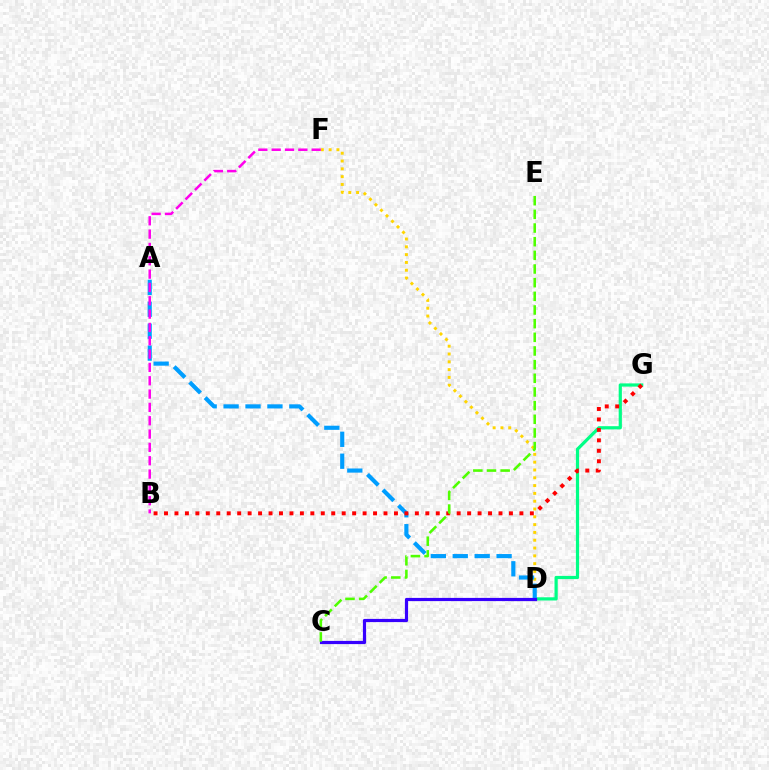{('D', 'G'): [{'color': '#00ff86', 'line_style': 'solid', 'thickness': 2.3}], ('D', 'F'): [{'color': '#ffd500', 'line_style': 'dotted', 'thickness': 2.12}], ('A', 'D'): [{'color': '#009eff', 'line_style': 'dashed', 'thickness': 2.98}], ('B', 'F'): [{'color': '#ff00ed', 'line_style': 'dashed', 'thickness': 1.81}], ('C', 'D'): [{'color': '#3700ff', 'line_style': 'solid', 'thickness': 2.3}], ('B', 'G'): [{'color': '#ff0000', 'line_style': 'dotted', 'thickness': 2.84}], ('C', 'E'): [{'color': '#4fff00', 'line_style': 'dashed', 'thickness': 1.86}]}